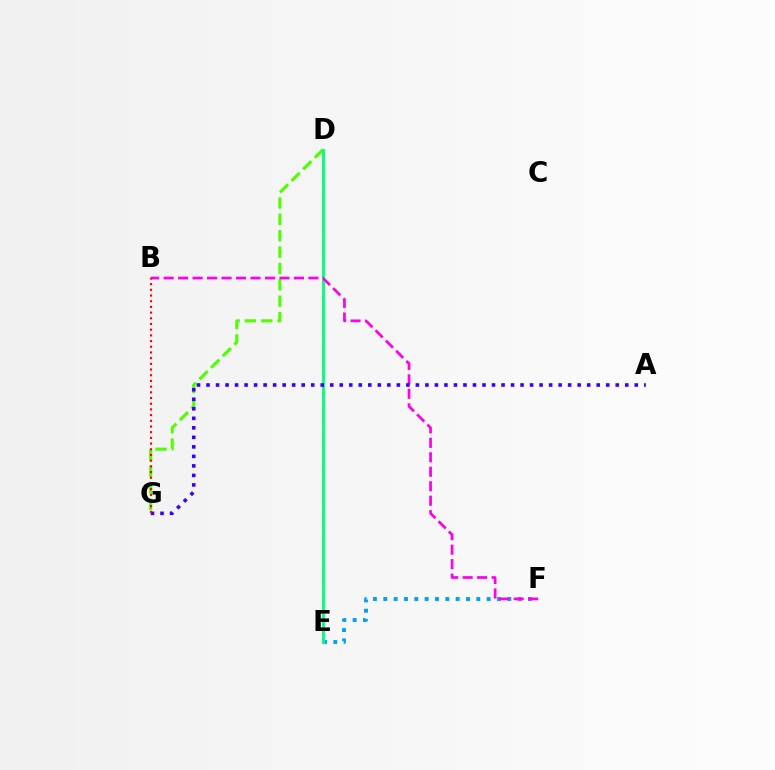{('E', 'F'): [{'color': '#009eff', 'line_style': 'dotted', 'thickness': 2.81}], ('D', 'G'): [{'color': '#4fff00', 'line_style': 'dashed', 'thickness': 2.22}], ('D', 'E'): [{'color': '#ffd500', 'line_style': 'dotted', 'thickness': 1.68}, {'color': '#00ff86', 'line_style': 'solid', 'thickness': 2.08}], ('B', 'F'): [{'color': '#ff00ed', 'line_style': 'dashed', 'thickness': 1.97}], ('A', 'G'): [{'color': '#3700ff', 'line_style': 'dotted', 'thickness': 2.59}], ('B', 'G'): [{'color': '#ff0000', 'line_style': 'dotted', 'thickness': 1.55}]}